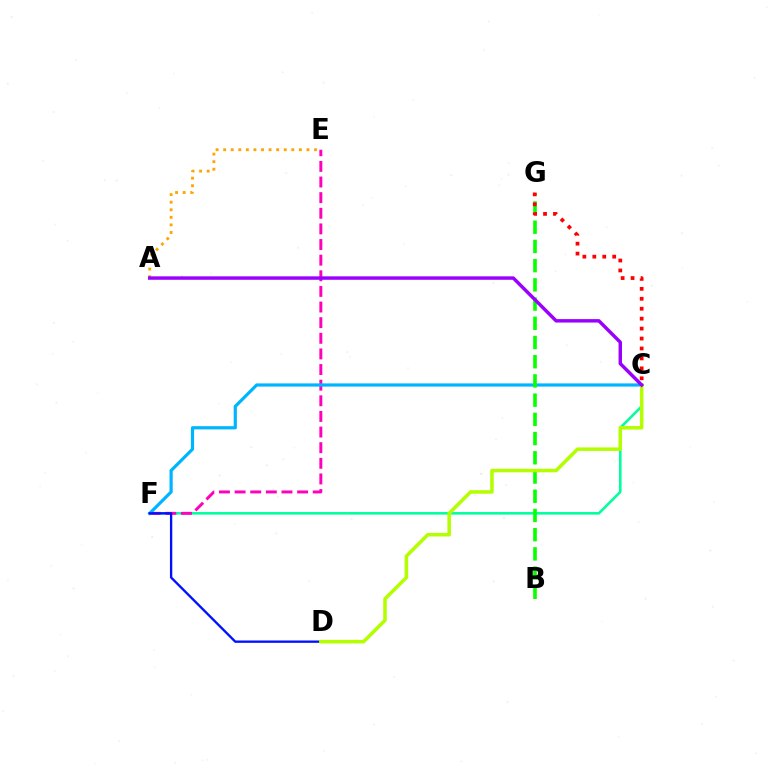{('C', 'F'): [{'color': '#00ff9d', 'line_style': 'solid', 'thickness': 1.85}, {'color': '#00b5ff', 'line_style': 'solid', 'thickness': 2.3}], ('E', 'F'): [{'color': '#ff00bd', 'line_style': 'dashed', 'thickness': 2.12}], ('B', 'G'): [{'color': '#08ff00', 'line_style': 'dashed', 'thickness': 2.61}], ('D', 'F'): [{'color': '#0010ff', 'line_style': 'solid', 'thickness': 1.68}], ('C', 'D'): [{'color': '#b3ff00', 'line_style': 'solid', 'thickness': 2.54}], ('A', 'E'): [{'color': '#ffa500', 'line_style': 'dotted', 'thickness': 2.06}], ('C', 'G'): [{'color': '#ff0000', 'line_style': 'dotted', 'thickness': 2.7}], ('A', 'C'): [{'color': '#9b00ff', 'line_style': 'solid', 'thickness': 2.48}]}